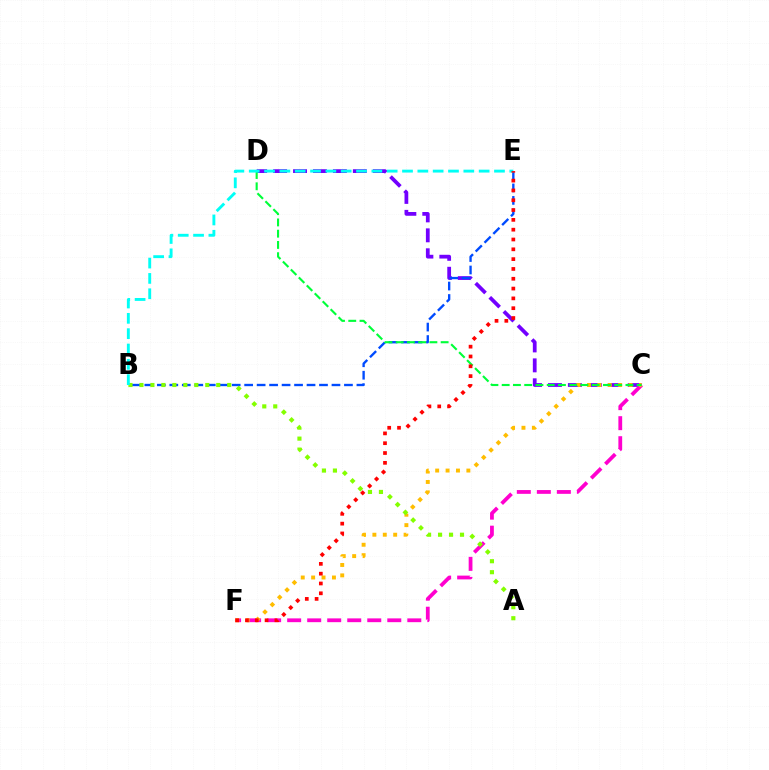{('C', 'D'): [{'color': '#7200ff', 'line_style': 'dashed', 'thickness': 2.71}, {'color': '#00ff39', 'line_style': 'dashed', 'thickness': 1.53}], ('B', 'E'): [{'color': '#004bff', 'line_style': 'dashed', 'thickness': 1.69}, {'color': '#00fff6', 'line_style': 'dashed', 'thickness': 2.08}], ('C', 'F'): [{'color': '#ff00cf', 'line_style': 'dashed', 'thickness': 2.72}, {'color': '#ffbd00', 'line_style': 'dotted', 'thickness': 2.83}], ('A', 'B'): [{'color': '#84ff00', 'line_style': 'dotted', 'thickness': 2.98}], ('E', 'F'): [{'color': '#ff0000', 'line_style': 'dotted', 'thickness': 2.67}]}